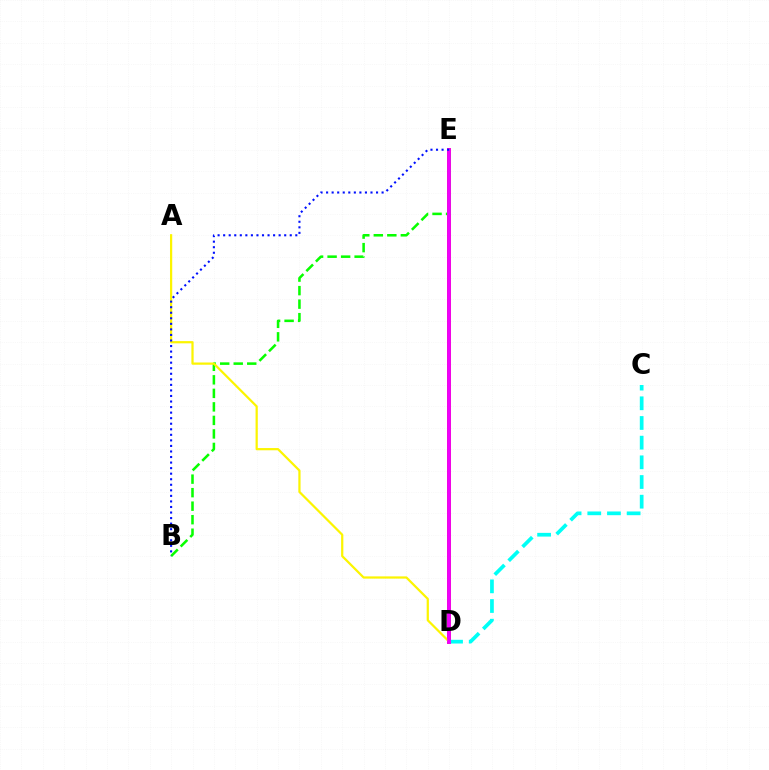{('D', 'E'): [{'color': '#ff0000', 'line_style': 'solid', 'thickness': 2.62}, {'color': '#ee00ff', 'line_style': 'solid', 'thickness': 2.69}], ('C', 'D'): [{'color': '#00fff6', 'line_style': 'dashed', 'thickness': 2.67}], ('B', 'E'): [{'color': '#08ff00', 'line_style': 'dashed', 'thickness': 1.84}, {'color': '#0010ff', 'line_style': 'dotted', 'thickness': 1.51}], ('A', 'D'): [{'color': '#fcf500', 'line_style': 'solid', 'thickness': 1.6}]}